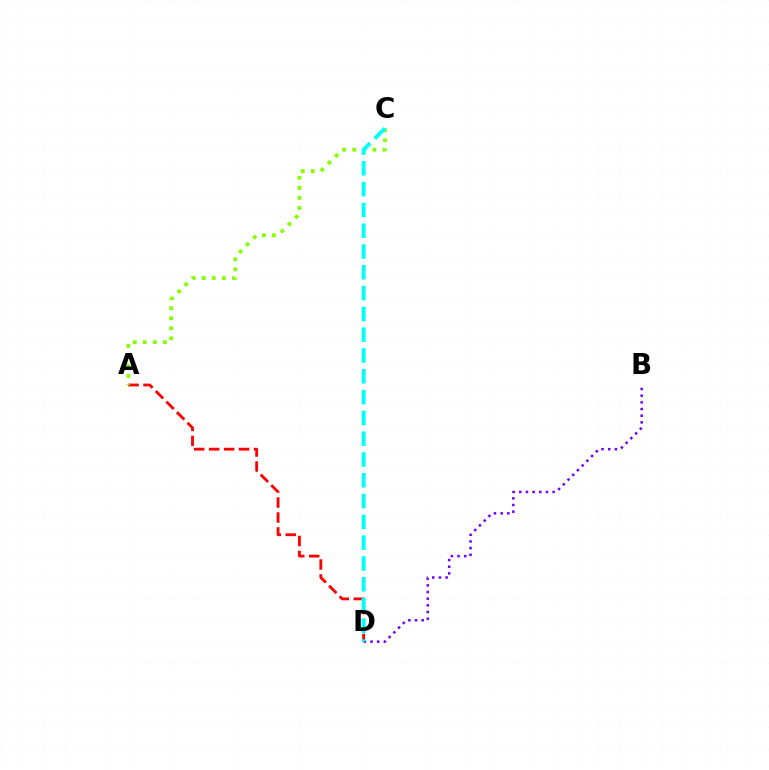{('B', 'D'): [{'color': '#7200ff', 'line_style': 'dotted', 'thickness': 1.81}], ('A', 'D'): [{'color': '#ff0000', 'line_style': 'dashed', 'thickness': 2.03}], ('A', 'C'): [{'color': '#84ff00', 'line_style': 'dotted', 'thickness': 2.73}], ('C', 'D'): [{'color': '#00fff6', 'line_style': 'dashed', 'thickness': 2.83}]}